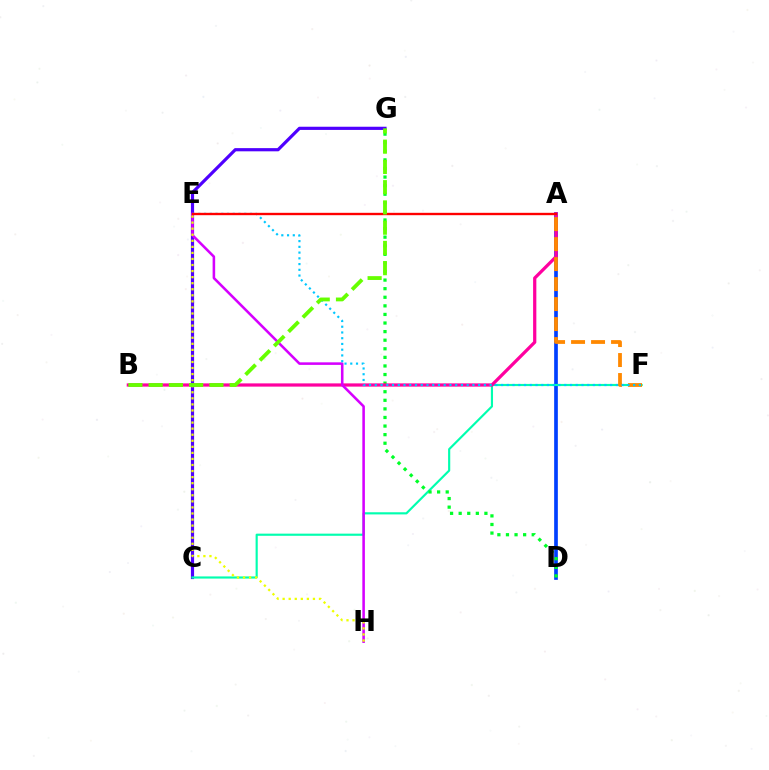{('C', 'G'): [{'color': '#4f00ff', 'line_style': 'solid', 'thickness': 2.29}], ('A', 'D'): [{'color': '#003fff', 'line_style': 'solid', 'thickness': 2.65}], ('C', 'F'): [{'color': '#00ffaf', 'line_style': 'solid', 'thickness': 1.55}], ('D', 'G'): [{'color': '#00ff27', 'line_style': 'dotted', 'thickness': 2.33}], ('A', 'B'): [{'color': '#ff00a0', 'line_style': 'solid', 'thickness': 2.33}], ('E', 'H'): [{'color': '#d600ff', 'line_style': 'solid', 'thickness': 1.84}, {'color': '#eeff00', 'line_style': 'dotted', 'thickness': 1.65}], ('A', 'F'): [{'color': '#ff8800', 'line_style': 'dashed', 'thickness': 2.72}], ('E', 'F'): [{'color': '#00c7ff', 'line_style': 'dotted', 'thickness': 1.56}], ('A', 'E'): [{'color': '#ff0000', 'line_style': 'solid', 'thickness': 1.71}], ('B', 'G'): [{'color': '#66ff00', 'line_style': 'dashed', 'thickness': 2.75}]}